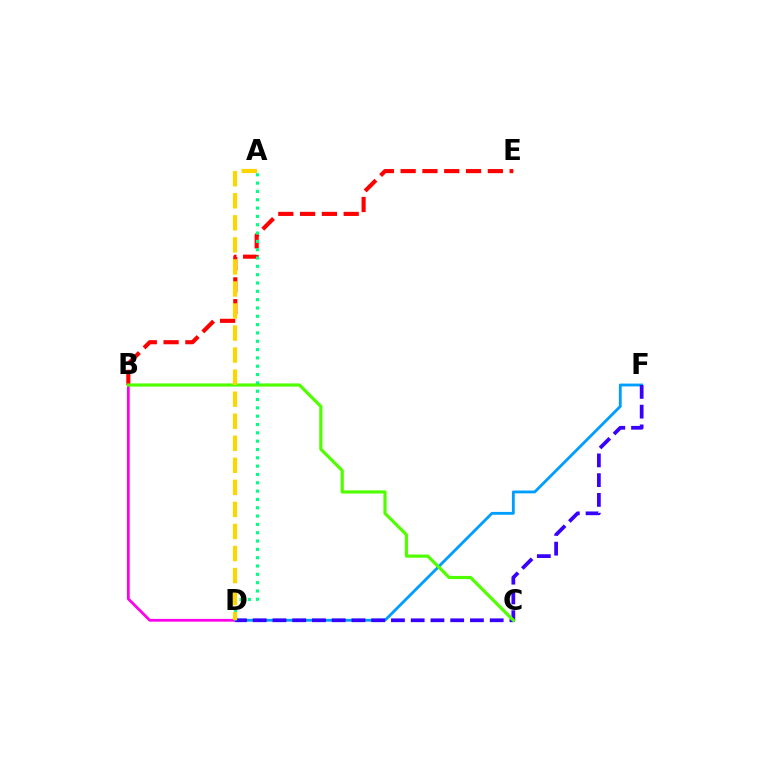{('D', 'F'): [{'color': '#009eff', 'line_style': 'solid', 'thickness': 2.04}, {'color': '#3700ff', 'line_style': 'dashed', 'thickness': 2.68}], ('B', 'D'): [{'color': '#ff00ed', 'line_style': 'solid', 'thickness': 1.99}], ('B', 'E'): [{'color': '#ff0000', 'line_style': 'dashed', 'thickness': 2.96}], ('B', 'C'): [{'color': '#4fff00', 'line_style': 'solid', 'thickness': 2.28}], ('A', 'D'): [{'color': '#00ff86', 'line_style': 'dotted', 'thickness': 2.26}, {'color': '#ffd500', 'line_style': 'dashed', 'thickness': 2.99}]}